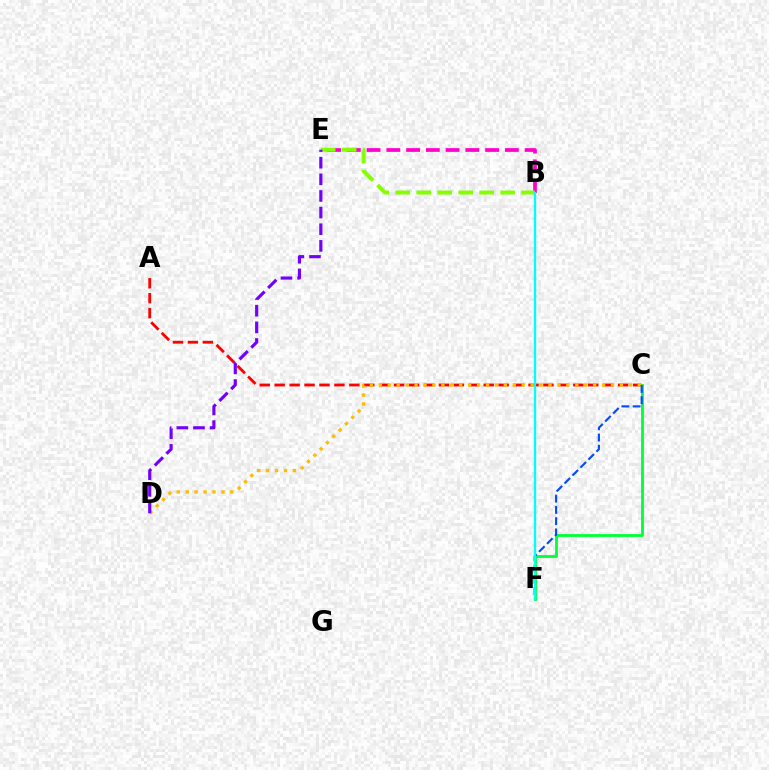{('A', 'C'): [{'color': '#ff0000', 'line_style': 'dashed', 'thickness': 2.03}], ('C', 'F'): [{'color': '#00ff39', 'line_style': 'solid', 'thickness': 2.03}, {'color': '#004bff', 'line_style': 'dashed', 'thickness': 1.53}], ('B', 'E'): [{'color': '#ff00cf', 'line_style': 'dashed', 'thickness': 2.68}, {'color': '#84ff00', 'line_style': 'dashed', 'thickness': 2.85}], ('C', 'D'): [{'color': '#ffbd00', 'line_style': 'dotted', 'thickness': 2.43}], ('D', 'E'): [{'color': '#7200ff', 'line_style': 'dashed', 'thickness': 2.26}], ('B', 'F'): [{'color': '#00fff6', 'line_style': 'solid', 'thickness': 1.66}]}